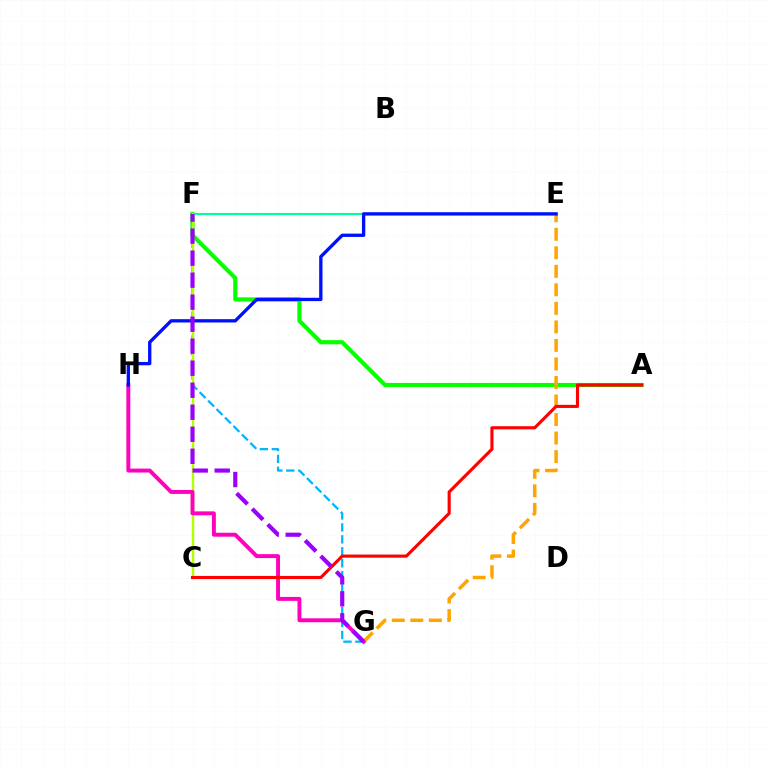{('A', 'F'): [{'color': '#08ff00', 'line_style': 'solid', 'thickness': 3.0}], ('E', 'G'): [{'color': '#ffa500', 'line_style': 'dashed', 'thickness': 2.52}], ('F', 'G'): [{'color': '#00b5ff', 'line_style': 'dashed', 'thickness': 1.62}, {'color': '#9b00ff', 'line_style': 'dashed', 'thickness': 2.99}], ('E', 'F'): [{'color': '#00ff9d', 'line_style': 'solid', 'thickness': 1.53}], ('C', 'F'): [{'color': '#b3ff00', 'line_style': 'solid', 'thickness': 1.76}], ('G', 'H'): [{'color': '#ff00bd', 'line_style': 'solid', 'thickness': 2.83}], ('A', 'C'): [{'color': '#ff0000', 'line_style': 'solid', 'thickness': 2.24}], ('E', 'H'): [{'color': '#0010ff', 'line_style': 'solid', 'thickness': 2.4}]}